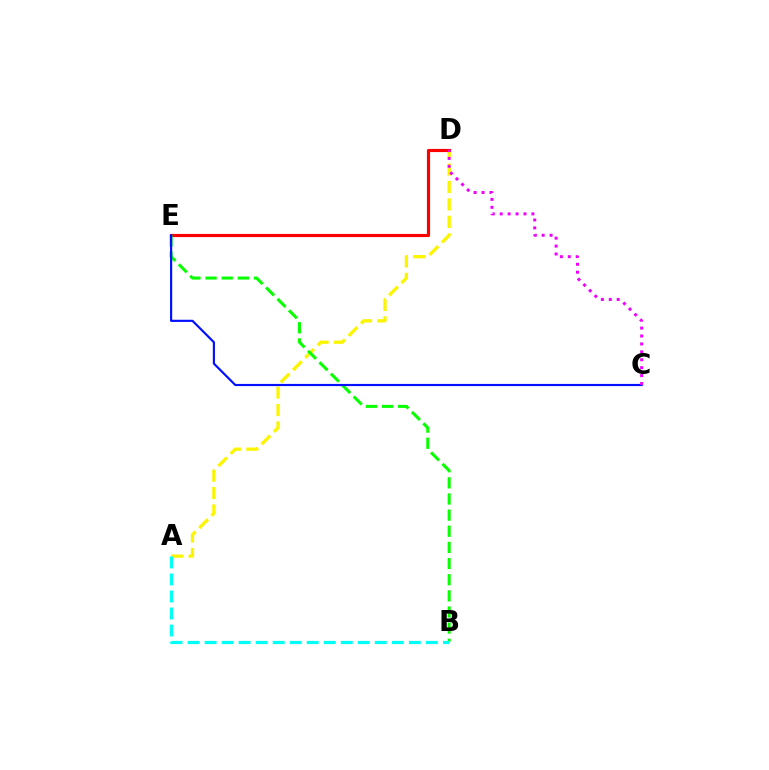{('A', 'D'): [{'color': '#fcf500', 'line_style': 'dashed', 'thickness': 2.37}], ('D', 'E'): [{'color': '#ff0000', 'line_style': 'solid', 'thickness': 2.27}], ('B', 'E'): [{'color': '#08ff00', 'line_style': 'dashed', 'thickness': 2.19}], ('C', 'E'): [{'color': '#0010ff', 'line_style': 'solid', 'thickness': 1.56}], ('C', 'D'): [{'color': '#ee00ff', 'line_style': 'dotted', 'thickness': 2.15}], ('A', 'B'): [{'color': '#00fff6', 'line_style': 'dashed', 'thickness': 2.31}]}